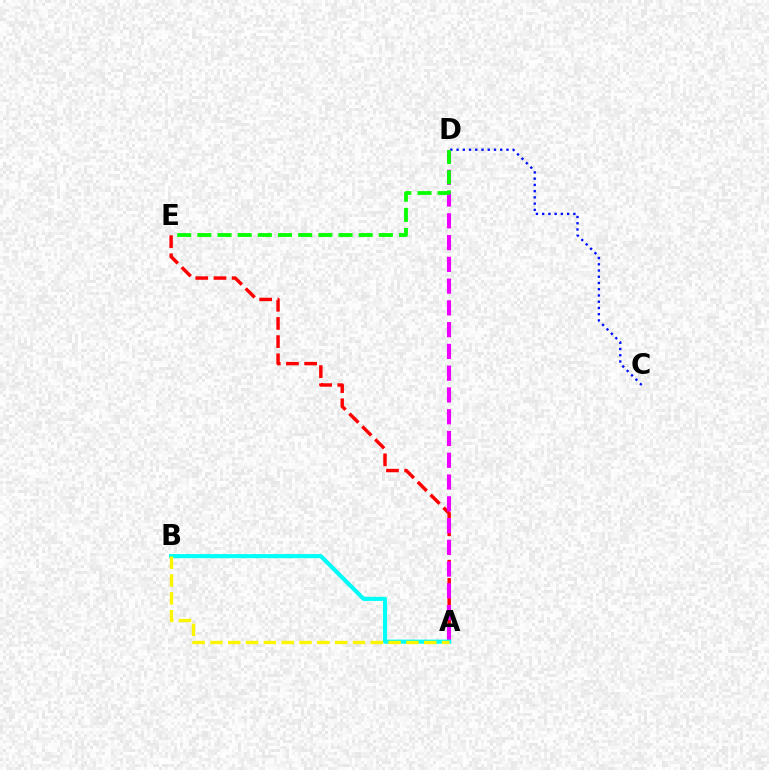{('A', 'E'): [{'color': '#ff0000', 'line_style': 'dashed', 'thickness': 2.47}], ('C', 'D'): [{'color': '#0010ff', 'line_style': 'dotted', 'thickness': 1.7}], ('A', 'D'): [{'color': '#ee00ff', 'line_style': 'dashed', 'thickness': 2.96}], ('D', 'E'): [{'color': '#08ff00', 'line_style': 'dashed', 'thickness': 2.74}], ('A', 'B'): [{'color': '#00fff6', 'line_style': 'solid', 'thickness': 2.96}, {'color': '#fcf500', 'line_style': 'dashed', 'thickness': 2.42}]}